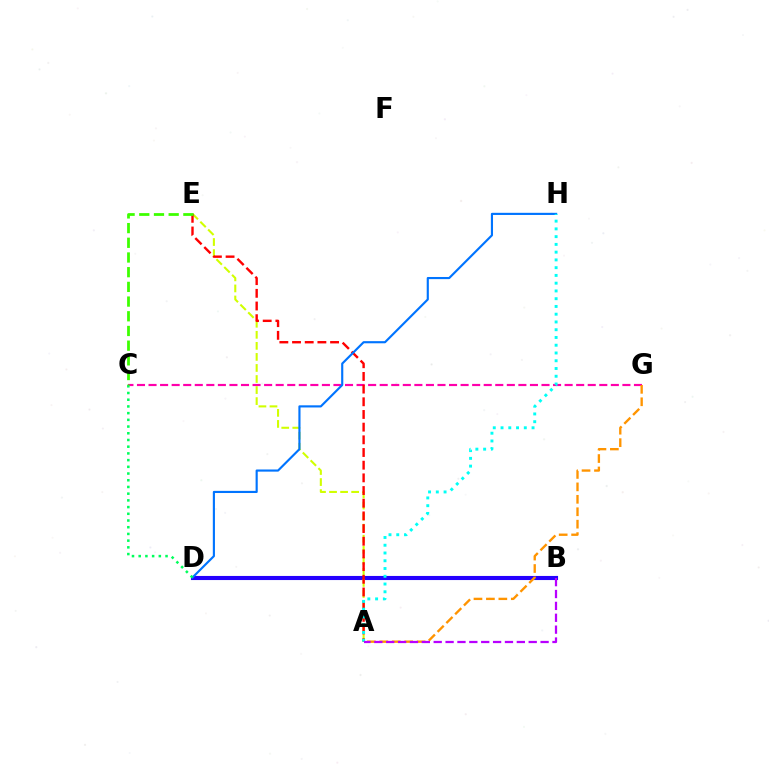{('C', 'G'): [{'color': '#ff00ac', 'line_style': 'dashed', 'thickness': 1.57}], ('B', 'D'): [{'color': '#2500ff', 'line_style': 'solid', 'thickness': 2.95}], ('A', 'G'): [{'color': '#ff9400', 'line_style': 'dashed', 'thickness': 1.69}], ('A', 'E'): [{'color': '#d1ff00', 'line_style': 'dashed', 'thickness': 1.5}, {'color': '#ff0000', 'line_style': 'dashed', 'thickness': 1.72}], ('D', 'H'): [{'color': '#0074ff', 'line_style': 'solid', 'thickness': 1.54}], ('A', 'H'): [{'color': '#00fff6', 'line_style': 'dotted', 'thickness': 2.11}], ('A', 'B'): [{'color': '#b900ff', 'line_style': 'dashed', 'thickness': 1.61}], ('C', 'D'): [{'color': '#00ff5c', 'line_style': 'dotted', 'thickness': 1.82}], ('C', 'E'): [{'color': '#3dff00', 'line_style': 'dashed', 'thickness': 2.0}]}